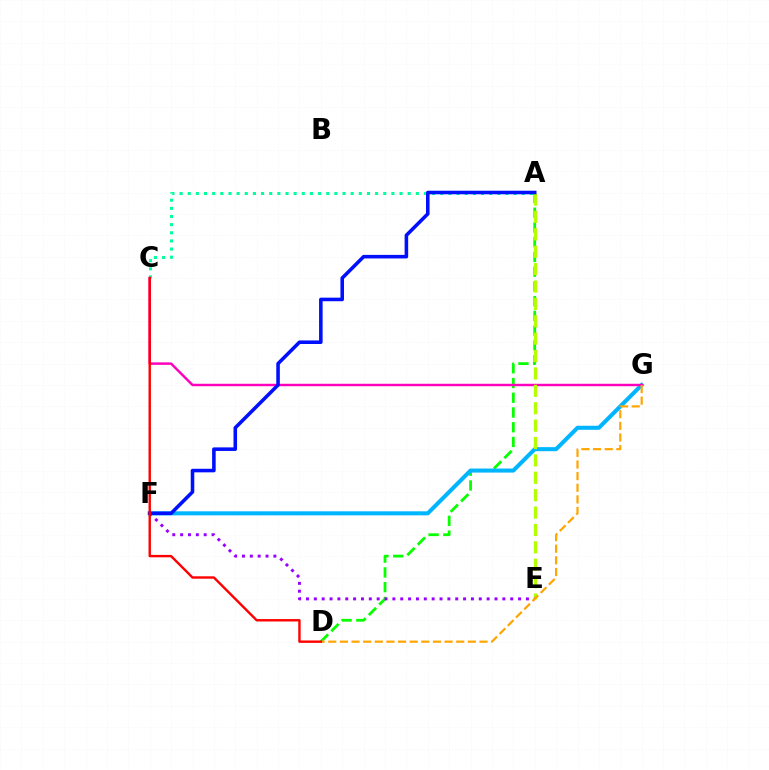{('A', 'D'): [{'color': '#08ff00', 'line_style': 'dashed', 'thickness': 2.0}], ('F', 'G'): [{'color': '#00b5ff', 'line_style': 'solid', 'thickness': 2.91}], ('C', 'G'): [{'color': '#ff00bd', 'line_style': 'solid', 'thickness': 1.77}], ('A', 'E'): [{'color': '#b3ff00', 'line_style': 'dashed', 'thickness': 2.36}], ('A', 'C'): [{'color': '#00ff9d', 'line_style': 'dotted', 'thickness': 2.21}], ('E', 'F'): [{'color': '#9b00ff', 'line_style': 'dotted', 'thickness': 2.13}], ('D', 'G'): [{'color': '#ffa500', 'line_style': 'dashed', 'thickness': 1.58}], ('A', 'F'): [{'color': '#0010ff', 'line_style': 'solid', 'thickness': 2.57}], ('C', 'D'): [{'color': '#ff0000', 'line_style': 'solid', 'thickness': 1.73}]}